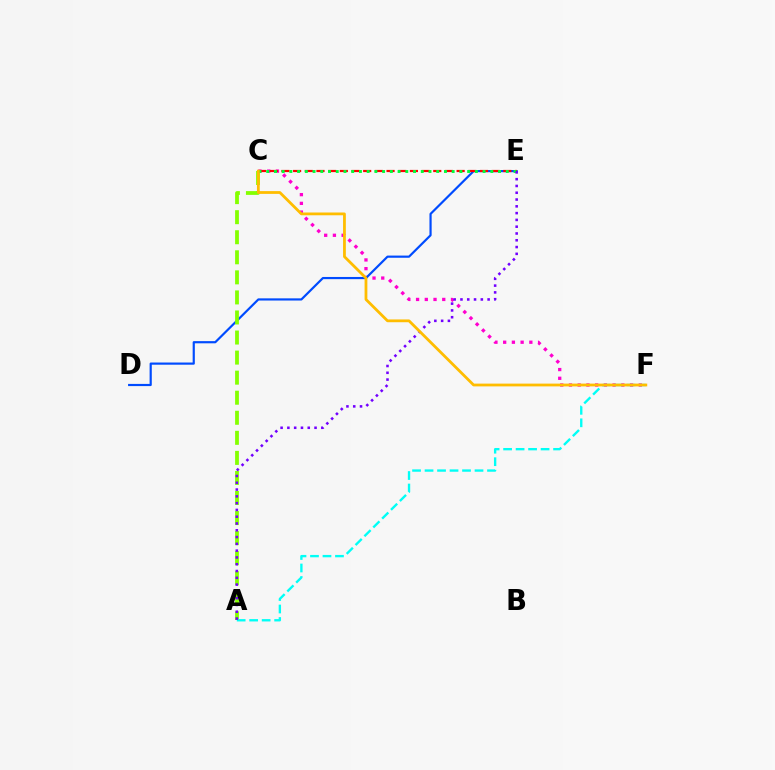{('C', 'F'): [{'color': '#ff00cf', 'line_style': 'dotted', 'thickness': 2.37}, {'color': '#ffbd00', 'line_style': 'solid', 'thickness': 2.0}], ('D', 'E'): [{'color': '#004bff', 'line_style': 'solid', 'thickness': 1.57}], ('A', 'C'): [{'color': '#84ff00', 'line_style': 'dashed', 'thickness': 2.72}], ('A', 'F'): [{'color': '#00fff6', 'line_style': 'dashed', 'thickness': 1.7}], ('C', 'E'): [{'color': '#ff0000', 'line_style': 'dashed', 'thickness': 1.59}, {'color': '#00ff39', 'line_style': 'dotted', 'thickness': 2.1}], ('A', 'E'): [{'color': '#7200ff', 'line_style': 'dotted', 'thickness': 1.84}]}